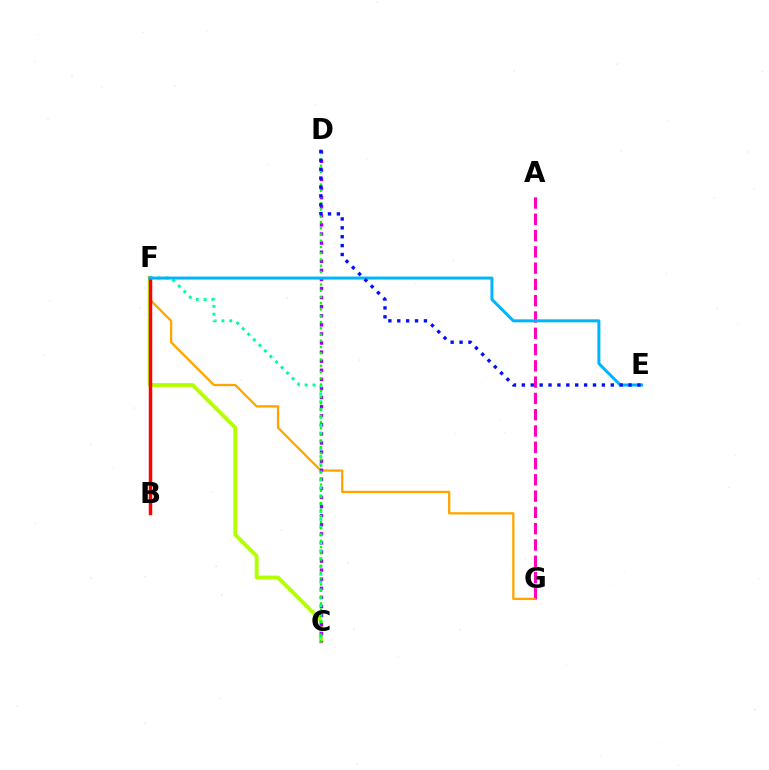{('A', 'G'): [{'color': '#ff00bd', 'line_style': 'dashed', 'thickness': 2.21}], ('F', 'G'): [{'color': '#ffa500', 'line_style': 'solid', 'thickness': 1.65}], ('C', 'F'): [{'color': '#b3ff00', 'line_style': 'solid', 'thickness': 2.78}, {'color': '#00ff9d', 'line_style': 'dotted', 'thickness': 2.13}], ('C', 'D'): [{'color': '#9b00ff', 'line_style': 'dotted', 'thickness': 2.47}, {'color': '#08ff00', 'line_style': 'dotted', 'thickness': 1.7}], ('B', 'F'): [{'color': '#ff0000', 'line_style': 'solid', 'thickness': 2.5}], ('E', 'F'): [{'color': '#00b5ff', 'line_style': 'solid', 'thickness': 2.16}], ('D', 'E'): [{'color': '#0010ff', 'line_style': 'dotted', 'thickness': 2.42}]}